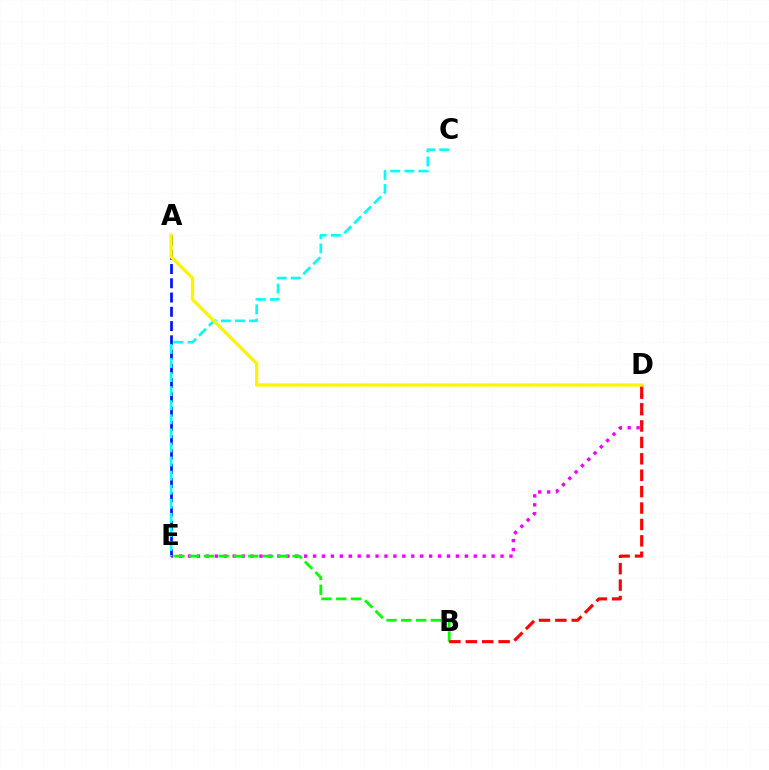{('D', 'E'): [{'color': '#ee00ff', 'line_style': 'dotted', 'thickness': 2.43}], ('A', 'E'): [{'color': '#0010ff', 'line_style': 'dashed', 'thickness': 1.94}], ('C', 'E'): [{'color': '#00fff6', 'line_style': 'dashed', 'thickness': 1.91}], ('B', 'E'): [{'color': '#08ff00', 'line_style': 'dashed', 'thickness': 2.01}], ('A', 'D'): [{'color': '#fcf500', 'line_style': 'solid', 'thickness': 2.39}], ('B', 'D'): [{'color': '#ff0000', 'line_style': 'dashed', 'thickness': 2.23}]}